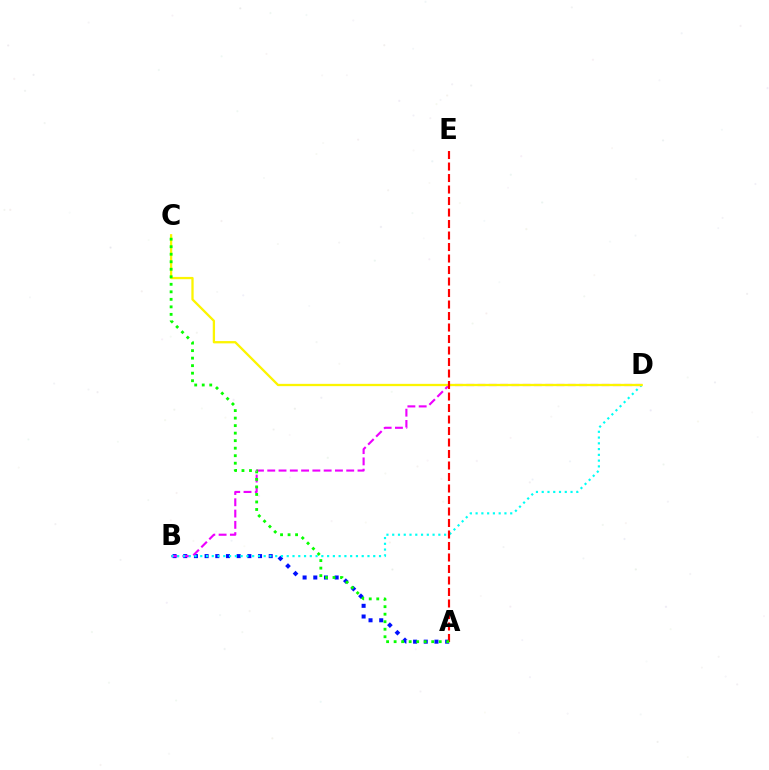{('A', 'B'): [{'color': '#0010ff', 'line_style': 'dotted', 'thickness': 2.9}], ('B', 'D'): [{'color': '#ee00ff', 'line_style': 'dashed', 'thickness': 1.53}, {'color': '#00fff6', 'line_style': 'dotted', 'thickness': 1.57}], ('C', 'D'): [{'color': '#fcf500', 'line_style': 'solid', 'thickness': 1.65}], ('A', 'E'): [{'color': '#ff0000', 'line_style': 'dashed', 'thickness': 1.56}], ('A', 'C'): [{'color': '#08ff00', 'line_style': 'dotted', 'thickness': 2.04}]}